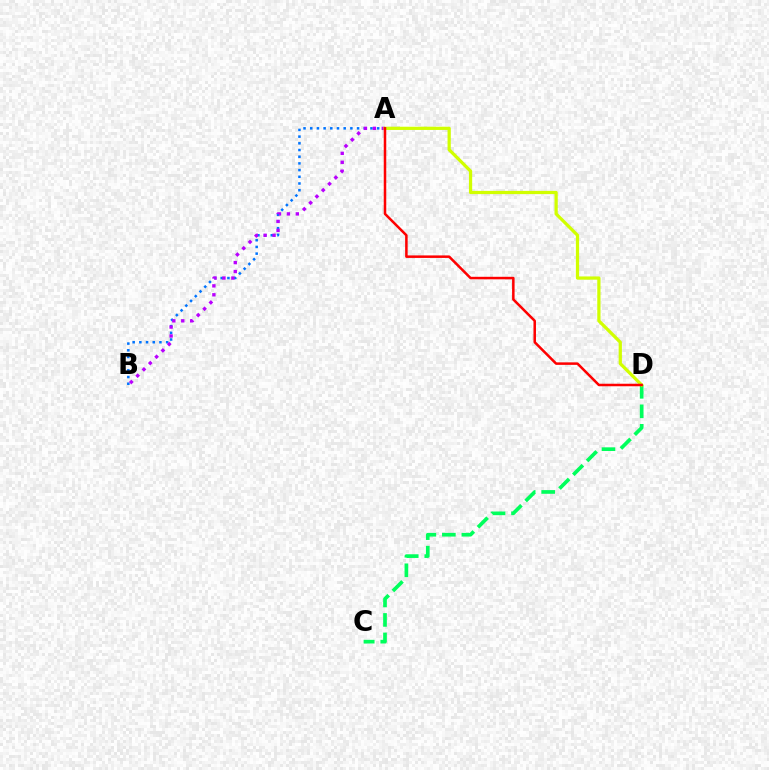{('A', 'B'): [{'color': '#0074ff', 'line_style': 'dotted', 'thickness': 1.82}, {'color': '#b900ff', 'line_style': 'dotted', 'thickness': 2.43}], ('C', 'D'): [{'color': '#00ff5c', 'line_style': 'dashed', 'thickness': 2.65}], ('A', 'D'): [{'color': '#d1ff00', 'line_style': 'solid', 'thickness': 2.33}, {'color': '#ff0000', 'line_style': 'solid', 'thickness': 1.81}]}